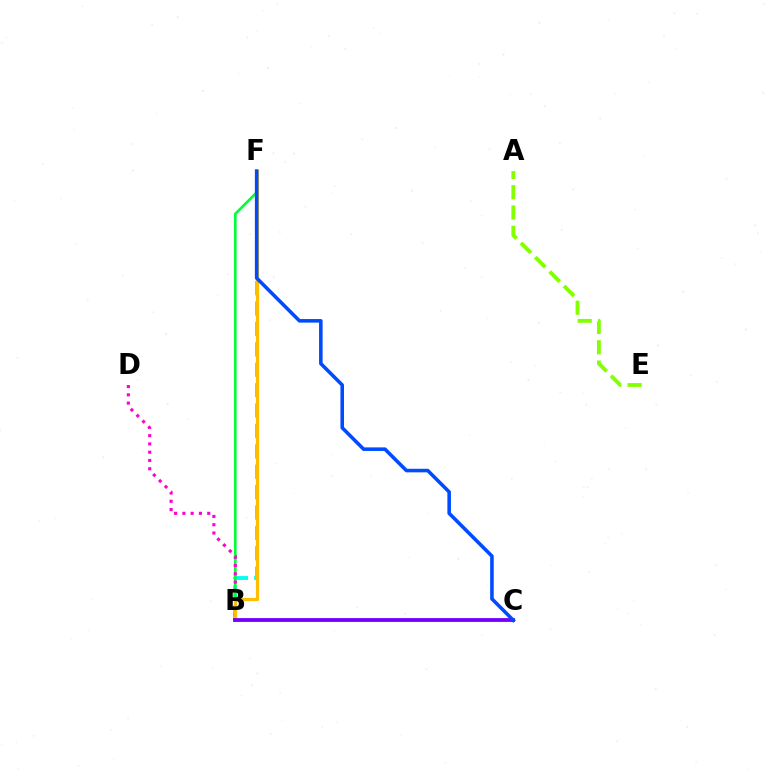{('B', 'C'): [{'color': '#ff0000', 'line_style': 'dotted', 'thickness': 1.54}, {'color': '#7200ff', 'line_style': 'solid', 'thickness': 2.75}], ('A', 'E'): [{'color': '#84ff00', 'line_style': 'dashed', 'thickness': 2.76}], ('B', 'F'): [{'color': '#00fff6', 'line_style': 'dashed', 'thickness': 2.77}, {'color': '#00ff39', 'line_style': 'solid', 'thickness': 1.92}, {'color': '#ffbd00', 'line_style': 'solid', 'thickness': 2.3}], ('B', 'D'): [{'color': '#ff00cf', 'line_style': 'dotted', 'thickness': 2.25}], ('C', 'F'): [{'color': '#004bff', 'line_style': 'solid', 'thickness': 2.57}]}